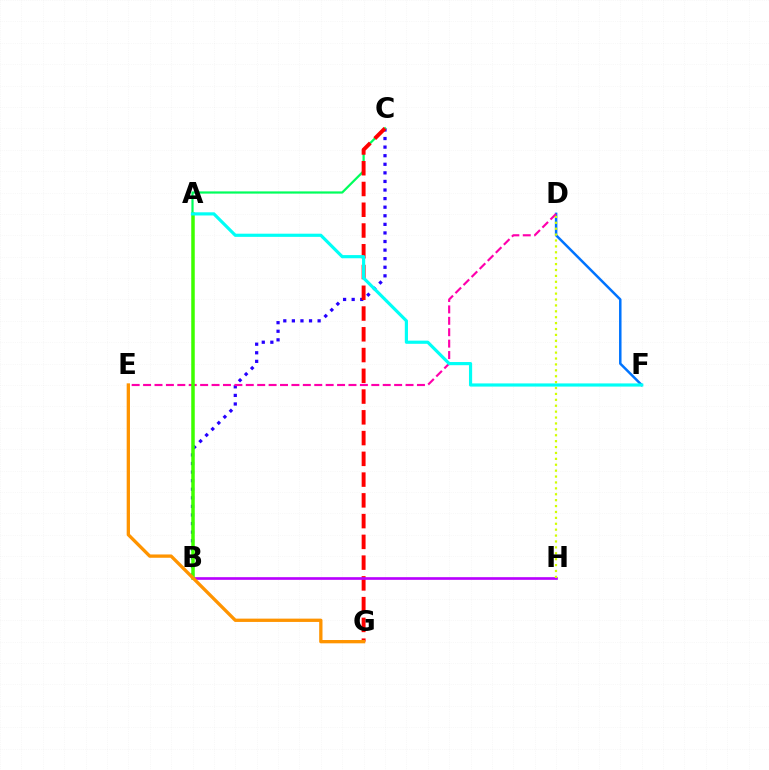{('B', 'C'): [{'color': '#2500ff', 'line_style': 'dotted', 'thickness': 2.33}], ('D', 'F'): [{'color': '#0074ff', 'line_style': 'solid', 'thickness': 1.8}], ('A', 'C'): [{'color': '#00ff5c', 'line_style': 'solid', 'thickness': 1.6}], ('C', 'G'): [{'color': '#ff0000', 'line_style': 'dashed', 'thickness': 2.82}], ('D', 'E'): [{'color': '#ff00ac', 'line_style': 'dashed', 'thickness': 1.55}], ('B', 'H'): [{'color': '#b900ff', 'line_style': 'solid', 'thickness': 1.91}], ('A', 'B'): [{'color': '#3dff00', 'line_style': 'solid', 'thickness': 2.52}], ('A', 'F'): [{'color': '#00fff6', 'line_style': 'solid', 'thickness': 2.28}], ('E', 'G'): [{'color': '#ff9400', 'line_style': 'solid', 'thickness': 2.38}], ('D', 'H'): [{'color': '#d1ff00', 'line_style': 'dotted', 'thickness': 1.6}]}